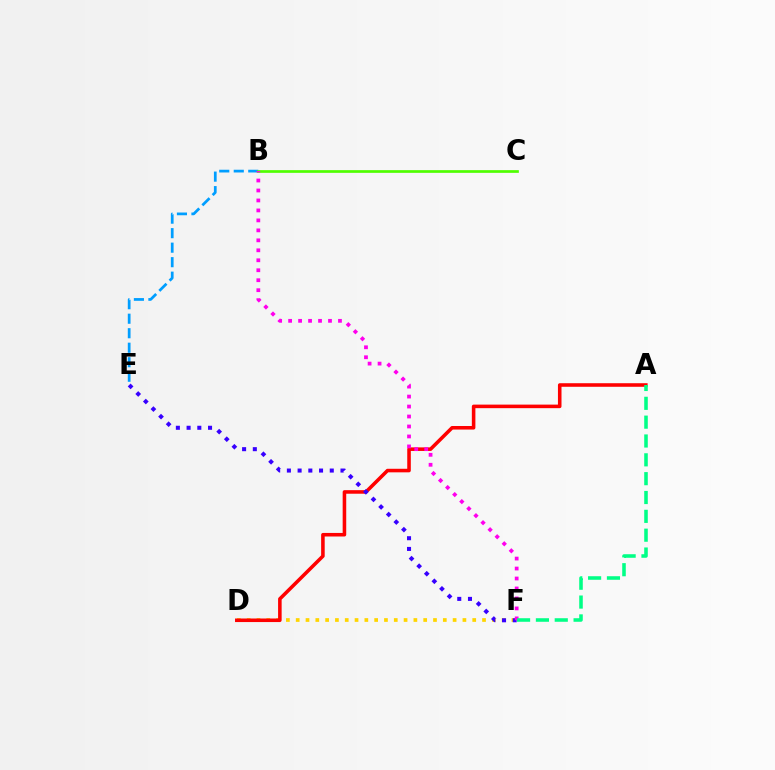{('D', 'F'): [{'color': '#ffd500', 'line_style': 'dotted', 'thickness': 2.66}], ('A', 'D'): [{'color': '#ff0000', 'line_style': 'solid', 'thickness': 2.56}], ('B', 'E'): [{'color': '#009eff', 'line_style': 'dashed', 'thickness': 1.97}], ('B', 'C'): [{'color': '#4fff00', 'line_style': 'solid', 'thickness': 1.94}], ('E', 'F'): [{'color': '#3700ff', 'line_style': 'dotted', 'thickness': 2.91}], ('B', 'F'): [{'color': '#ff00ed', 'line_style': 'dotted', 'thickness': 2.71}], ('A', 'F'): [{'color': '#00ff86', 'line_style': 'dashed', 'thickness': 2.56}]}